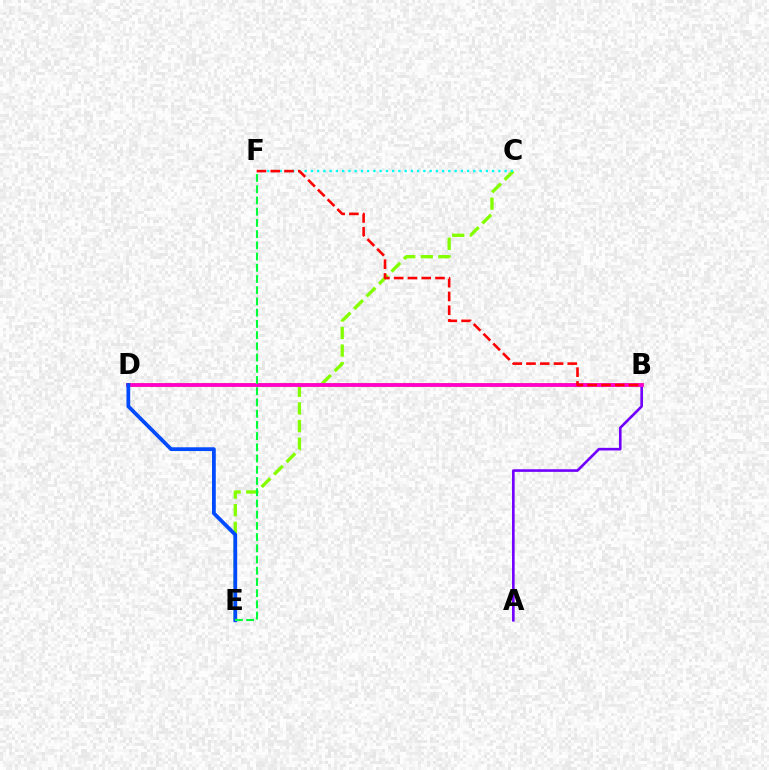{('C', 'E'): [{'color': '#84ff00', 'line_style': 'dashed', 'thickness': 2.39}], ('B', 'D'): [{'color': '#ffbd00', 'line_style': 'solid', 'thickness': 2.82}, {'color': '#ff00cf', 'line_style': 'solid', 'thickness': 2.71}], ('A', 'B'): [{'color': '#7200ff', 'line_style': 'solid', 'thickness': 1.89}], ('C', 'F'): [{'color': '#00fff6', 'line_style': 'dotted', 'thickness': 1.7}], ('D', 'E'): [{'color': '#004bff', 'line_style': 'solid', 'thickness': 2.72}], ('E', 'F'): [{'color': '#00ff39', 'line_style': 'dashed', 'thickness': 1.52}], ('B', 'F'): [{'color': '#ff0000', 'line_style': 'dashed', 'thickness': 1.87}]}